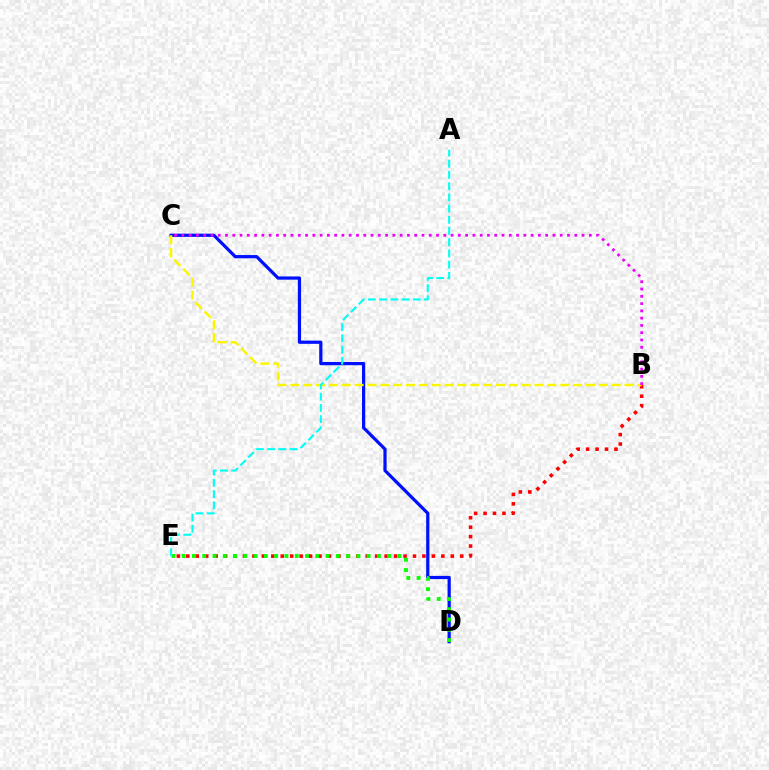{('C', 'D'): [{'color': '#0010ff', 'line_style': 'solid', 'thickness': 2.32}], ('B', 'E'): [{'color': '#ff0000', 'line_style': 'dotted', 'thickness': 2.57}], ('D', 'E'): [{'color': '#08ff00', 'line_style': 'dotted', 'thickness': 2.79}], ('B', 'C'): [{'color': '#fcf500', 'line_style': 'dashed', 'thickness': 1.75}, {'color': '#ee00ff', 'line_style': 'dotted', 'thickness': 1.98}], ('A', 'E'): [{'color': '#00fff6', 'line_style': 'dashed', 'thickness': 1.52}]}